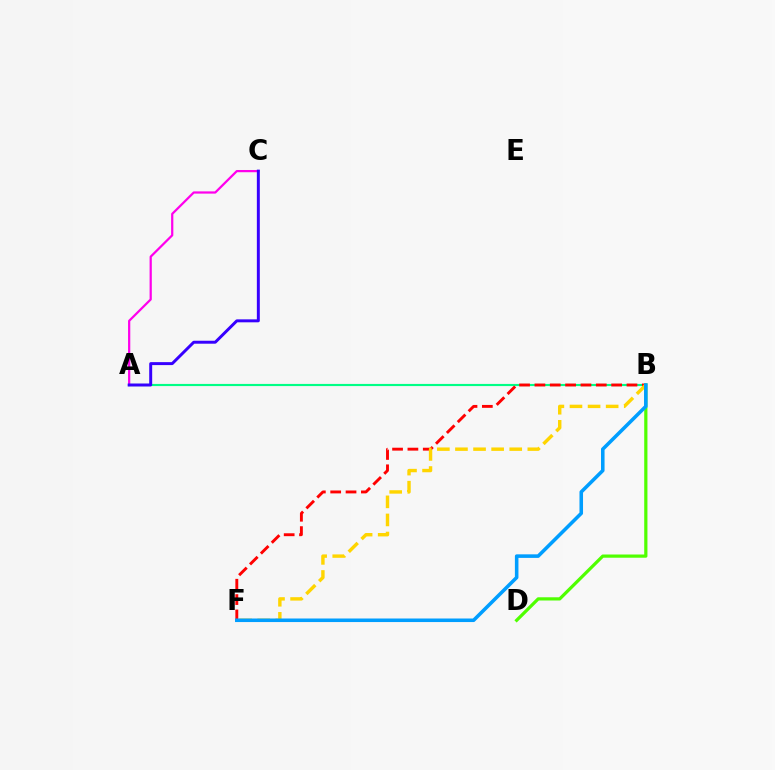{('A', 'C'): [{'color': '#ff00ed', 'line_style': 'solid', 'thickness': 1.6}, {'color': '#3700ff', 'line_style': 'solid', 'thickness': 2.13}], ('A', 'B'): [{'color': '#00ff86', 'line_style': 'solid', 'thickness': 1.55}], ('B', 'F'): [{'color': '#ff0000', 'line_style': 'dashed', 'thickness': 2.08}, {'color': '#ffd500', 'line_style': 'dashed', 'thickness': 2.46}, {'color': '#009eff', 'line_style': 'solid', 'thickness': 2.56}], ('B', 'D'): [{'color': '#4fff00', 'line_style': 'solid', 'thickness': 2.32}]}